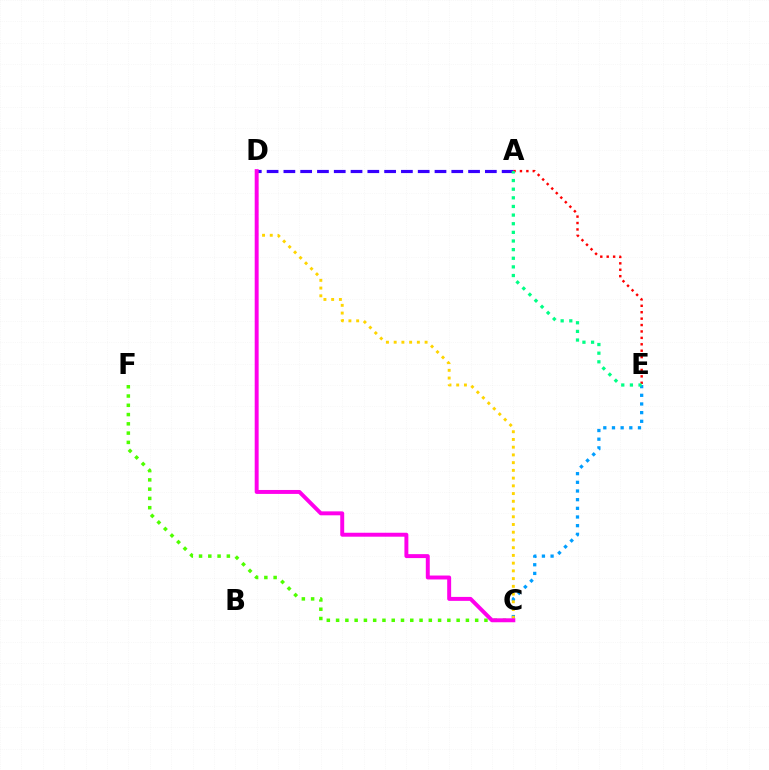{('C', 'E'): [{'color': '#009eff', 'line_style': 'dotted', 'thickness': 2.35}], ('C', 'F'): [{'color': '#4fff00', 'line_style': 'dotted', 'thickness': 2.52}], ('A', 'D'): [{'color': '#3700ff', 'line_style': 'dashed', 'thickness': 2.28}], ('C', 'D'): [{'color': '#ffd500', 'line_style': 'dotted', 'thickness': 2.1}, {'color': '#ff00ed', 'line_style': 'solid', 'thickness': 2.84}], ('A', 'E'): [{'color': '#ff0000', 'line_style': 'dotted', 'thickness': 1.74}, {'color': '#00ff86', 'line_style': 'dotted', 'thickness': 2.35}]}